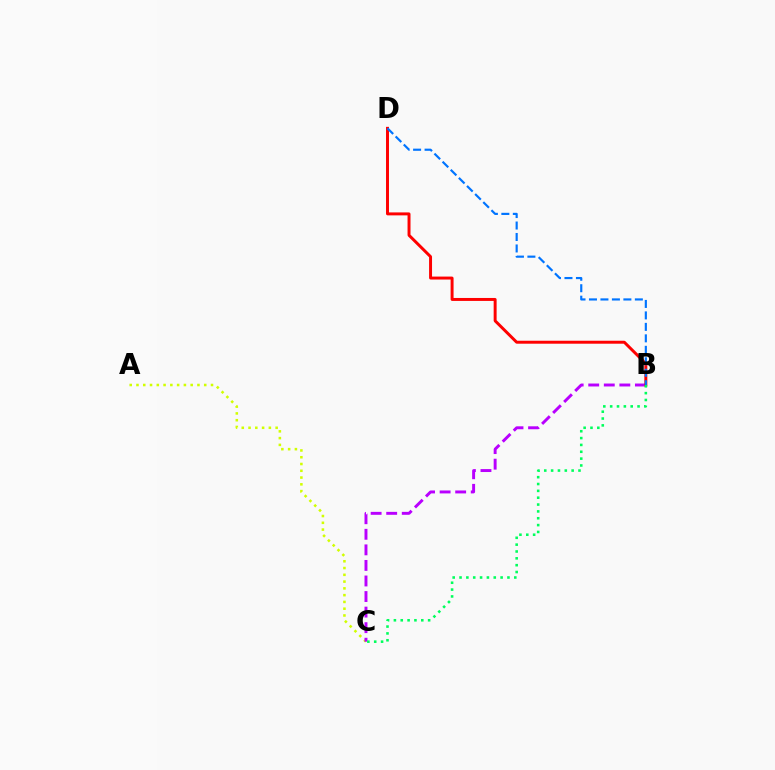{('A', 'C'): [{'color': '#d1ff00', 'line_style': 'dotted', 'thickness': 1.84}], ('B', 'C'): [{'color': '#b900ff', 'line_style': 'dashed', 'thickness': 2.11}, {'color': '#00ff5c', 'line_style': 'dotted', 'thickness': 1.86}], ('B', 'D'): [{'color': '#ff0000', 'line_style': 'solid', 'thickness': 2.13}, {'color': '#0074ff', 'line_style': 'dashed', 'thickness': 1.56}]}